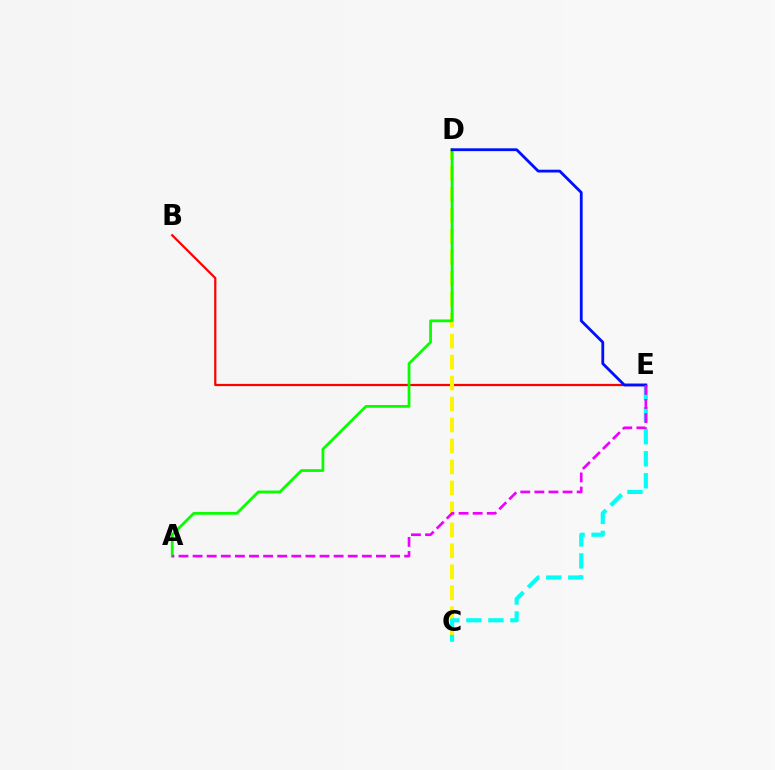{('B', 'E'): [{'color': '#ff0000', 'line_style': 'solid', 'thickness': 1.6}], ('C', 'D'): [{'color': '#fcf500', 'line_style': 'dashed', 'thickness': 2.85}], ('C', 'E'): [{'color': '#00fff6', 'line_style': 'dashed', 'thickness': 2.99}], ('A', 'D'): [{'color': '#08ff00', 'line_style': 'solid', 'thickness': 2.0}], ('D', 'E'): [{'color': '#0010ff', 'line_style': 'solid', 'thickness': 2.02}], ('A', 'E'): [{'color': '#ee00ff', 'line_style': 'dashed', 'thickness': 1.92}]}